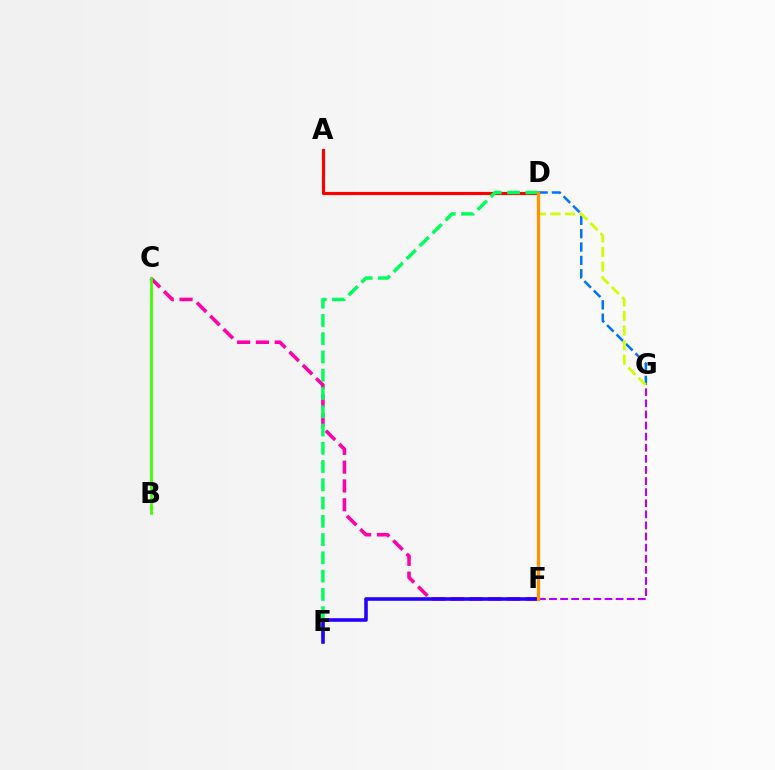{('A', 'D'): [{'color': '#ff0000', 'line_style': 'solid', 'thickness': 2.27}], ('D', 'G'): [{'color': '#0074ff', 'line_style': 'dashed', 'thickness': 1.81}, {'color': '#d1ff00', 'line_style': 'dashed', 'thickness': 1.98}], ('F', 'G'): [{'color': '#b900ff', 'line_style': 'dashed', 'thickness': 1.51}], ('C', 'F'): [{'color': '#ff00ac', 'line_style': 'dashed', 'thickness': 2.55}], ('B', 'C'): [{'color': '#3dff00', 'line_style': 'solid', 'thickness': 1.98}], ('D', 'F'): [{'color': '#00fff6', 'line_style': 'dotted', 'thickness': 2.04}, {'color': '#ff9400', 'line_style': 'solid', 'thickness': 2.34}], ('D', 'E'): [{'color': '#00ff5c', 'line_style': 'dashed', 'thickness': 2.48}], ('E', 'F'): [{'color': '#2500ff', 'line_style': 'solid', 'thickness': 2.58}]}